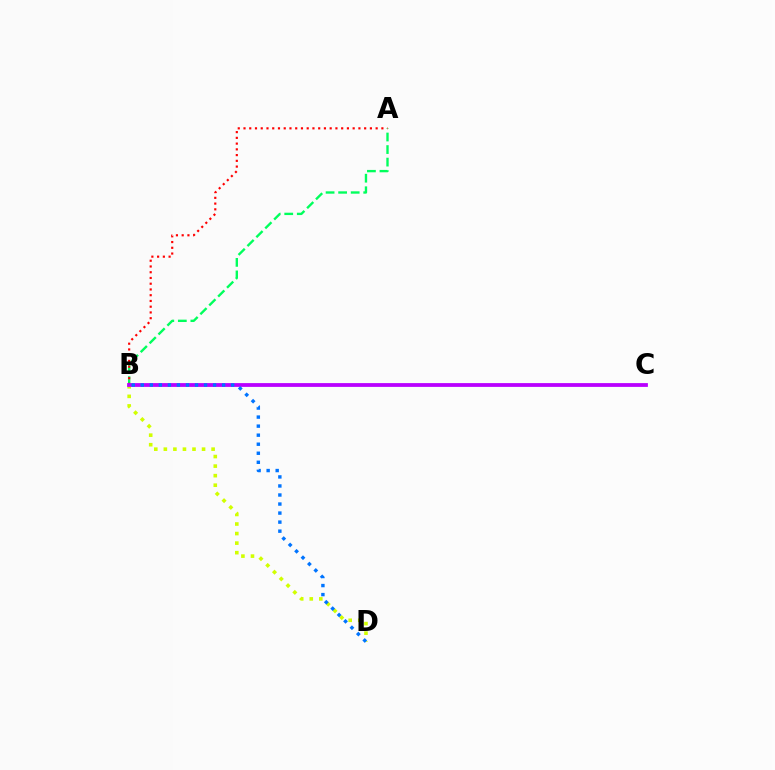{('A', 'B'): [{'color': '#00ff5c', 'line_style': 'dashed', 'thickness': 1.7}, {'color': '#ff0000', 'line_style': 'dotted', 'thickness': 1.56}], ('B', 'D'): [{'color': '#d1ff00', 'line_style': 'dotted', 'thickness': 2.6}, {'color': '#0074ff', 'line_style': 'dotted', 'thickness': 2.46}], ('B', 'C'): [{'color': '#b900ff', 'line_style': 'solid', 'thickness': 2.73}]}